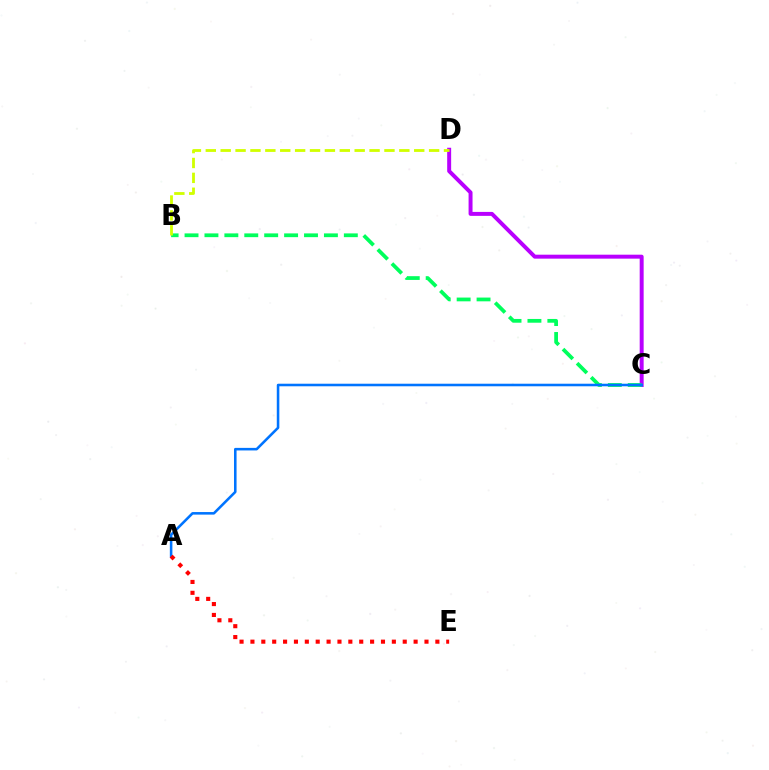{('C', 'D'): [{'color': '#b900ff', 'line_style': 'solid', 'thickness': 2.85}], ('B', 'C'): [{'color': '#00ff5c', 'line_style': 'dashed', 'thickness': 2.71}], ('B', 'D'): [{'color': '#d1ff00', 'line_style': 'dashed', 'thickness': 2.02}], ('A', 'C'): [{'color': '#0074ff', 'line_style': 'solid', 'thickness': 1.85}], ('A', 'E'): [{'color': '#ff0000', 'line_style': 'dotted', 'thickness': 2.96}]}